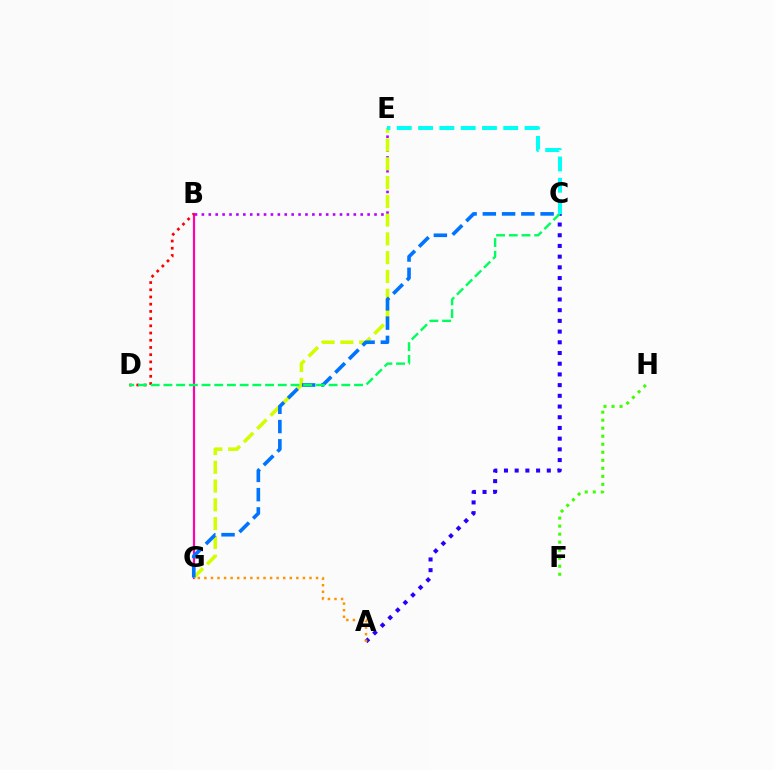{('F', 'H'): [{'color': '#3dff00', 'line_style': 'dotted', 'thickness': 2.18}], ('A', 'C'): [{'color': '#2500ff', 'line_style': 'dotted', 'thickness': 2.91}], ('B', 'G'): [{'color': '#ff00ac', 'line_style': 'solid', 'thickness': 1.59}], ('B', 'E'): [{'color': '#b900ff', 'line_style': 'dotted', 'thickness': 1.88}], ('E', 'G'): [{'color': '#d1ff00', 'line_style': 'dashed', 'thickness': 2.55}], ('B', 'D'): [{'color': '#ff0000', 'line_style': 'dotted', 'thickness': 1.96}], ('C', 'G'): [{'color': '#0074ff', 'line_style': 'dashed', 'thickness': 2.62}], ('C', 'D'): [{'color': '#00ff5c', 'line_style': 'dashed', 'thickness': 1.73}], ('C', 'E'): [{'color': '#00fff6', 'line_style': 'dashed', 'thickness': 2.89}], ('A', 'G'): [{'color': '#ff9400', 'line_style': 'dotted', 'thickness': 1.79}]}